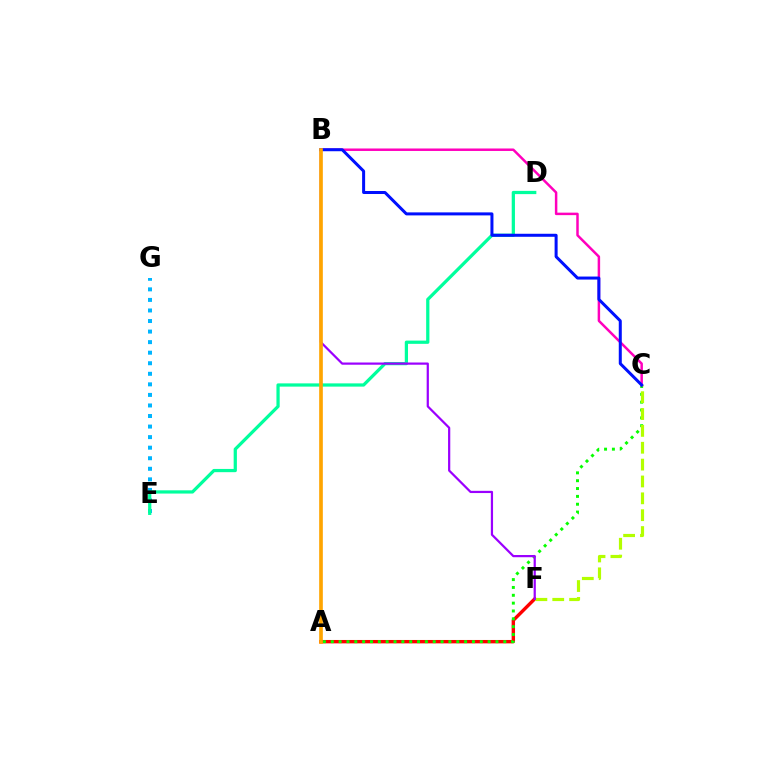{('A', 'F'): [{'color': '#ff0000', 'line_style': 'solid', 'thickness': 2.44}], ('A', 'C'): [{'color': '#08ff00', 'line_style': 'dotted', 'thickness': 2.13}], ('C', 'F'): [{'color': '#b3ff00', 'line_style': 'dashed', 'thickness': 2.29}], ('E', 'G'): [{'color': '#00b5ff', 'line_style': 'dotted', 'thickness': 2.87}], ('D', 'E'): [{'color': '#00ff9d', 'line_style': 'solid', 'thickness': 2.33}], ('B', 'C'): [{'color': '#ff00bd', 'line_style': 'solid', 'thickness': 1.79}, {'color': '#0010ff', 'line_style': 'solid', 'thickness': 2.17}], ('B', 'F'): [{'color': '#9b00ff', 'line_style': 'solid', 'thickness': 1.6}], ('A', 'B'): [{'color': '#ffa500', 'line_style': 'solid', 'thickness': 2.64}]}